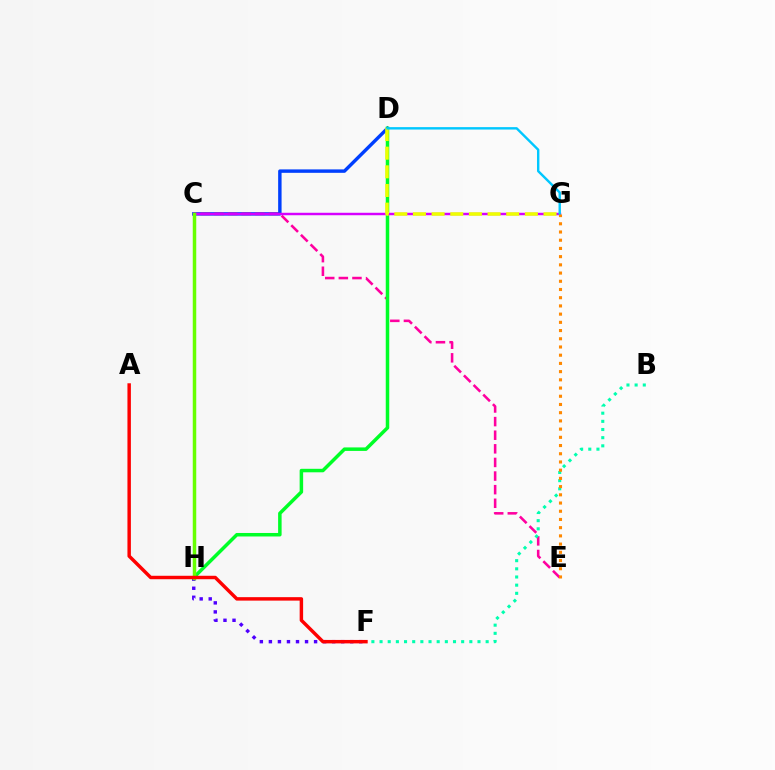{('C', 'D'): [{'color': '#003fff', 'line_style': 'solid', 'thickness': 2.46}], ('F', 'H'): [{'color': '#4f00ff', 'line_style': 'dotted', 'thickness': 2.46}], ('C', 'E'): [{'color': '#ff00a0', 'line_style': 'dashed', 'thickness': 1.85}], ('D', 'H'): [{'color': '#00ff27', 'line_style': 'solid', 'thickness': 2.52}], ('B', 'F'): [{'color': '#00ffaf', 'line_style': 'dotted', 'thickness': 2.22}], ('C', 'G'): [{'color': '#d600ff', 'line_style': 'solid', 'thickness': 1.76}], ('C', 'H'): [{'color': '#66ff00', 'line_style': 'solid', 'thickness': 2.51}], ('D', 'G'): [{'color': '#eeff00', 'line_style': 'dashed', 'thickness': 2.53}, {'color': '#00c7ff', 'line_style': 'solid', 'thickness': 1.73}], ('A', 'F'): [{'color': '#ff0000', 'line_style': 'solid', 'thickness': 2.48}], ('E', 'G'): [{'color': '#ff8800', 'line_style': 'dotted', 'thickness': 2.23}]}